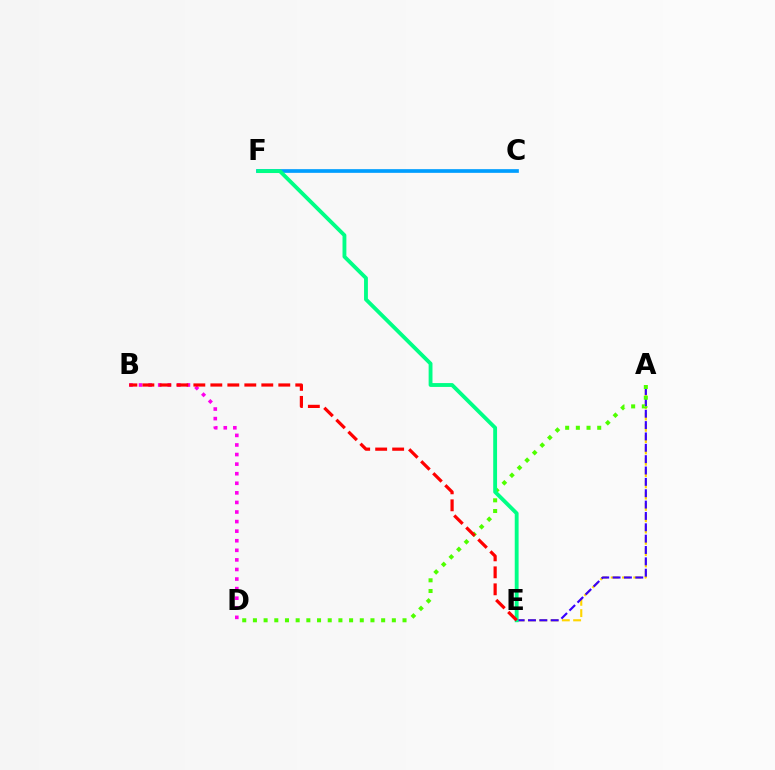{('A', 'E'): [{'color': '#ffd500', 'line_style': 'dashed', 'thickness': 1.54}, {'color': '#3700ff', 'line_style': 'dashed', 'thickness': 1.54}], ('C', 'F'): [{'color': '#009eff', 'line_style': 'solid', 'thickness': 2.66}], ('A', 'D'): [{'color': '#4fff00', 'line_style': 'dotted', 'thickness': 2.9}], ('E', 'F'): [{'color': '#00ff86', 'line_style': 'solid', 'thickness': 2.77}], ('B', 'D'): [{'color': '#ff00ed', 'line_style': 'dotted', 'thickness': 2.6}], ('B', 'E'): [{'color': '#ff0000', 'line_style': 'dashed', 'thickness': 2.31}]}